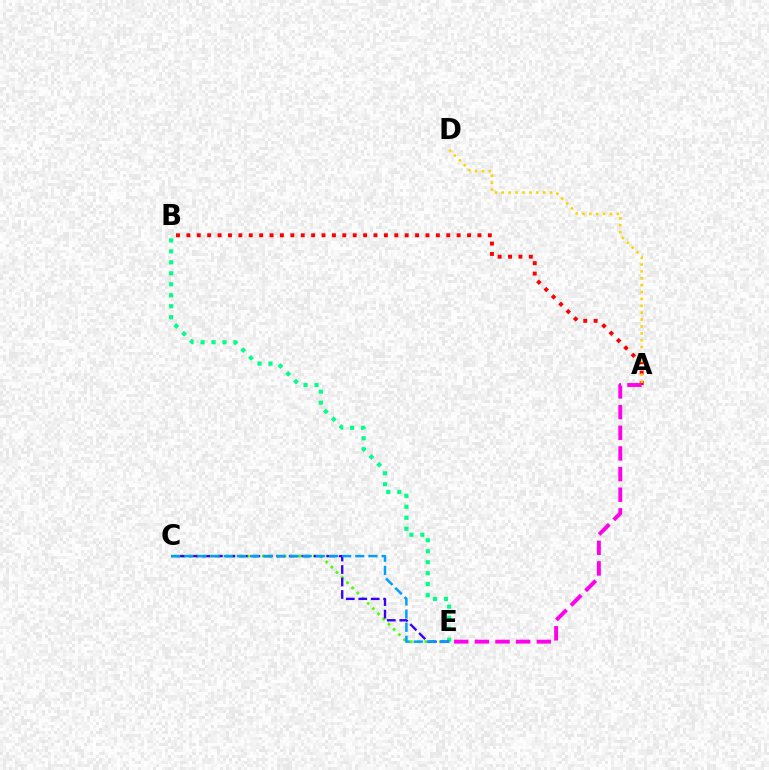{('A', 'B'): [{'color': '#ff0000', 'line_style': 'dotted', 'thickness': 2.82}], ('C', 'E'): [{'color': '#4fff00', 'line_style': 'dotted', 'thickness': 1.99}, {'color': '#3700ff', 'line_style': 'dashed', 'thickness': 1.7}, {'color': '#009eff', 'line_style': 'dashed', 'thickness': 1.79}], ('B', 'E'): [{'color': '#00ff86', 'line_style': 'dotted', 'thickness': 2.98}], ('A', 'E'): [{'color': '#ff00ed', 'line_style': 'dashed', 'thickness': 2.81}], ('A', 'D'): [{'color': '#ffd500', 'line_style': 'dotted', 'thickness': 1.87}]}